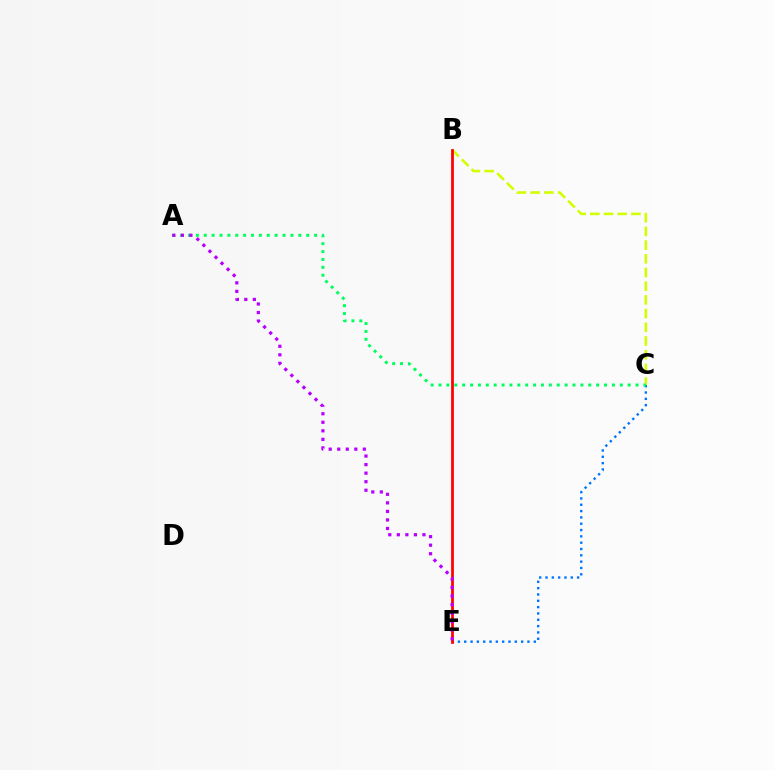{('C', 'E'): [{'color': '#0074ff', 'line_style': 'dotted', 'thickness': 1.72}], ('B', 'C'): [{'color': '#d1ff00', 'line_style': 'dashed', 'thickness': 1.86}], ('B', 'E'): [{'color': '#ff0000', 'line_style': 'solid', 'thickness': 1.97}], ('A', 'C'): [{'color': '#00ff5c', 'line_style': 'dotted', 'thickness': 2.14}], ('A', 'E'): [{'color': '#b900ff', 'line_style': 'dotted', 'thickness': 2.32}]}